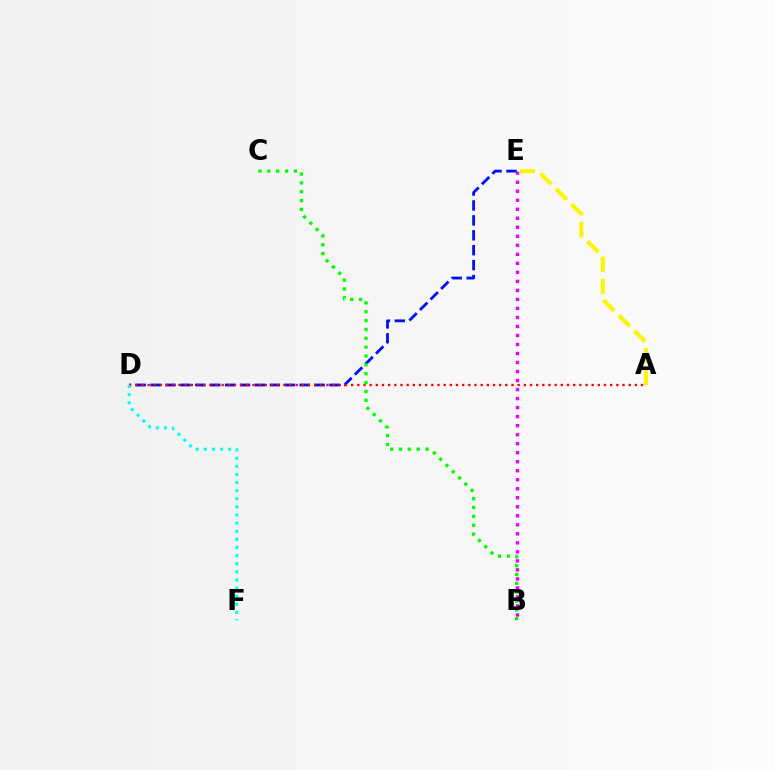{('B', 'E'): [{'color': '#ee00ff', 'line_style': 'dotted', 'thickness': 2.45}], ('A', 'E'): [{'color': '#fcf500', 'line_style': 'dashed', 'thickness': 2.97}], ('D', 'E'): [{'color': '#0010ff', 'line_style': 'dashed', 'thickness': 2.03}], ('A', 'D'): [{'color': '#ff0000', 'line_style': 'dotted', 'thickness': 1.68}], ('B', 'C'): [{'color': '#08ff00', 'line_style': 'dotted', 'thickness': 2.41}], ('D', 'F'): [{'color': '#00fff6', 'line_style': 'dotted', 'thickness': 2.2}]}